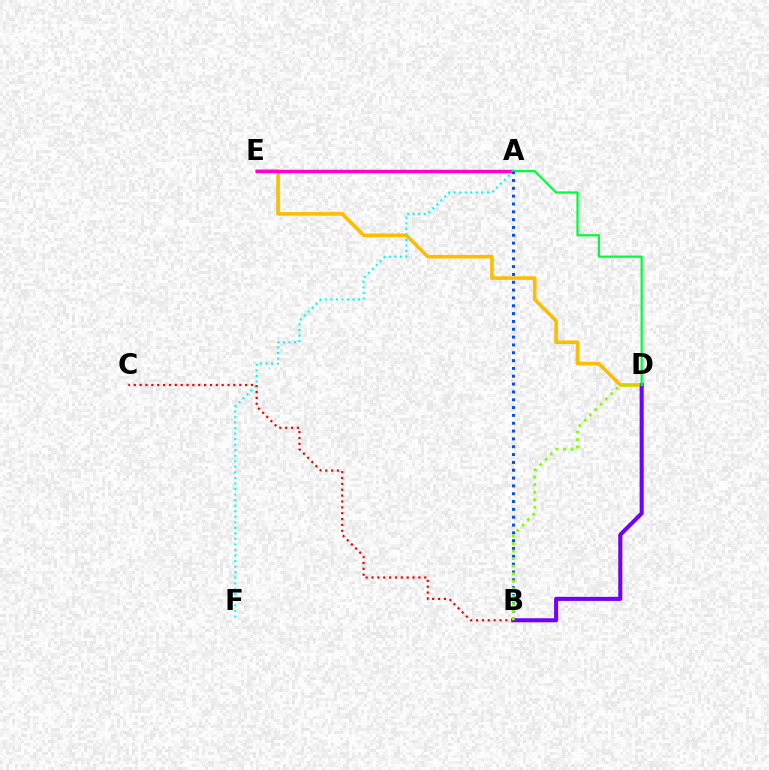{('D', 'E'): [{'color': '#ffbd00', 'line_style': 'solid', 'thickness': 2.6}], ('B', 'D'): [{'color': '#7200ff', 'line_style': 'solid', 'thickness': 2.93}, {'color': '#84ff00', 'line_style': 'dotted', 'thickness': 2.05}], ('A', 'E'): [{'color': '#ff00cf', 'line_style': 'solid', 'thickness': 2.47}], ('A', 'D'): [{'color': '#00ff39', 'line_style': 'solid', 'thickness': 1.62}], ('A', 'F'): [{'color': '#00fff6', 'line_style': 'dotted', 'thickness': 1.51}], ('A', 'B'): [{'color': '#004bff', 'line_style': 'dotted', 'thickness': 2.13}], ('B', 'C'): [{'color': '#ff0000', 'line_style': 'dotted', 'thickness': 1.59}]}